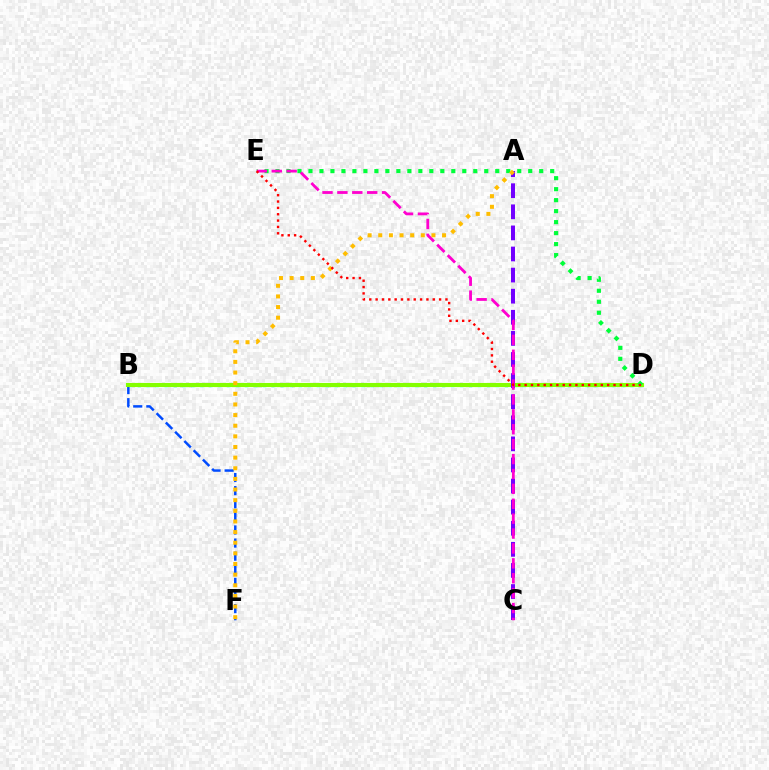{('B', 'D'): [{'color': '#00fff6', 'line_style': 'dotted', 'thickness': 2.43}, {'color': '#84ff00', 'line_style': 'solid', 'thickness': 2.96}], ('B', 'F'): [{'color': '#004bff', 'line_style': 'dashed', 'thickness': 1.78}], ('D', 'E'): [{'color': '#00ff39', 'line_style': 'dotted', 'thickness': 2.99}, {'color': '#ff0000', 'line_style': 'dotted', 'thickness': 1.72}], ('A', 'C'): [{'color': '#7200ff', 'line_style': 'dashed', 'thickness': 2.87}], ('C', 'E'): [{'color': '#ff00cf', 'line_style': 'dashed', 'thickness': 2.02}], ('A', 'F'): [{'color': '#ffbd00', 'line_style': 'dotted', 'thickness': 2.89}]}